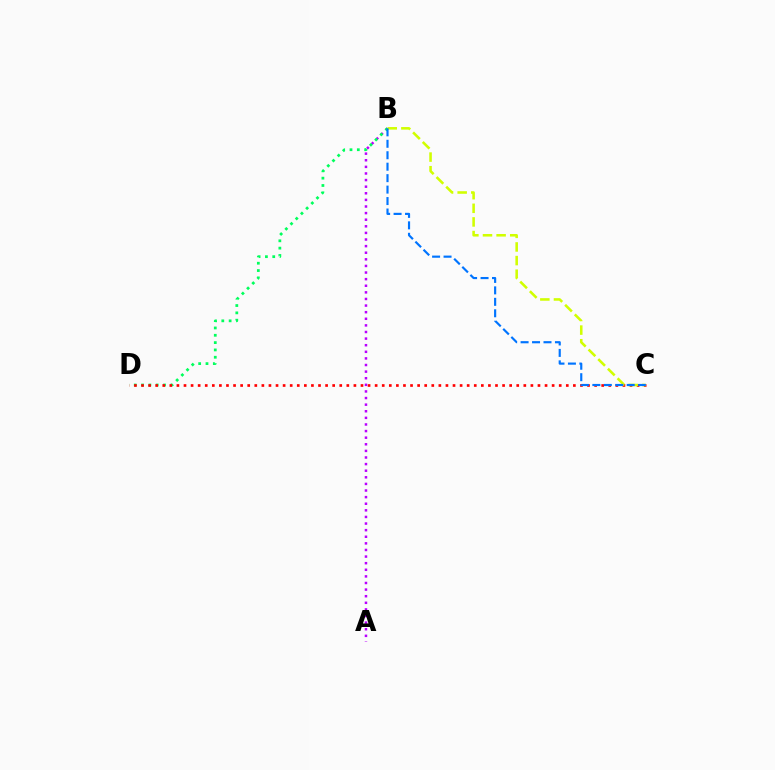{('A', 'B'): [{'color': '#b900ff', 'line_style': 'dotted', 'thickness': 1.79}], ('B', 'D'): [{'color': '#00ff5c', 'line_style': 'dotted', 'thickness': 1.99}], ('C', 'D'): [{'color': '#ff0000', 'line_style': 'dotted', 'thickness': 1.92}], ('B', 'C'): [{'color': '#d1ff00', 'line_style': 'dashed', 'thickness': 1.85}, {'color': '#0074ff', 'line_style': 'dashed', 'thickness': 1.56}]}